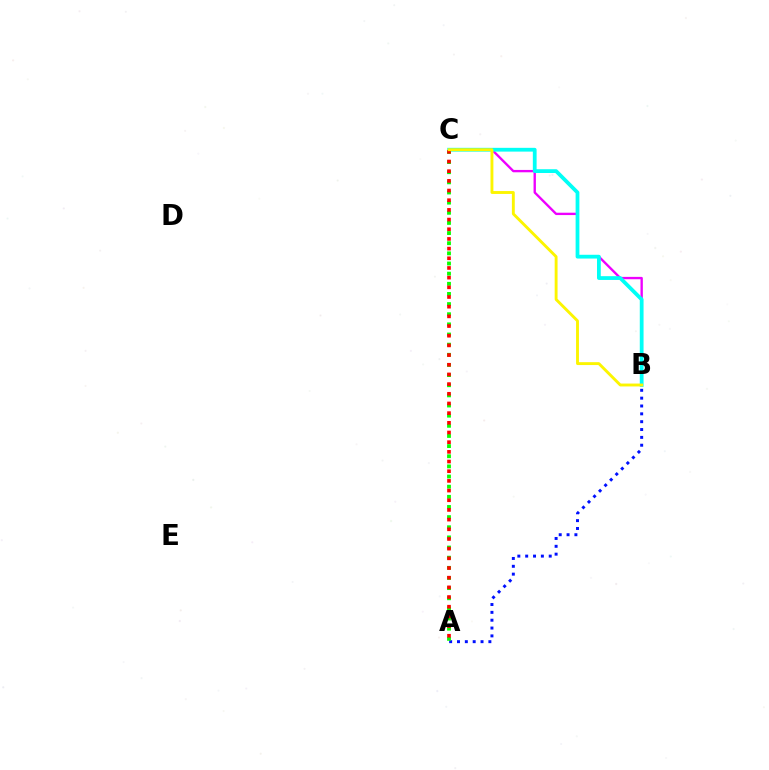{('B', 'C'): [{'color': '#ee00ff', 'line_style': 'solid', 'thickness': 1.7}, {'color': '#00fff6', 'line_style': 'solid', 'thickness': 2.72}, {'color': '#fcf500', 'line_style': 'solid', 'thickness': 2.07}], ('A', 'B'): [{'color': '#0010ff', 'line_style': 'dotted', 'thickness': 2.13}], ('A', 'C'): [{'color': '#08ff00', 'line_style': 'dotted', 'thickness': 2.76}, {'color': '#ff0000', 'line_style': 'dotted', 'thickness': 2.63}]}